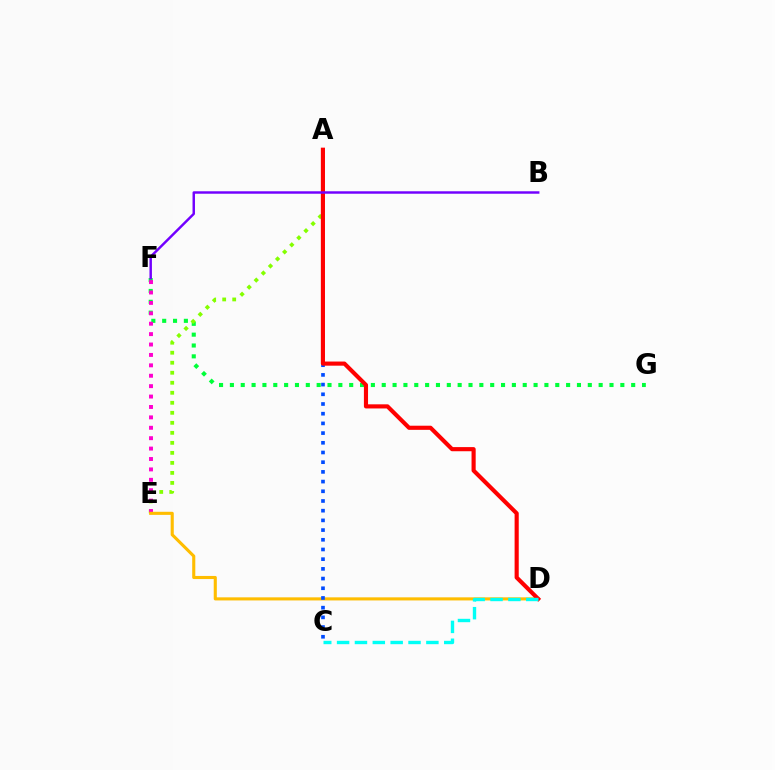{('F', 'G'): [{'color': '#00ff39', 'line_style': 'dotted', 'thickness': 2.95}], ('A', 'E'): [{'color': '#84ff00', 'line_style': 'dotted', 'thickness': 2.72}], ('E', 'F'): [{'color': '#ff00cf', 'line_style': 'dotted', 'thickness': 2.83}], ('D', 'E'): [{'color': '#ffbd00', 'line_style': 'solid', 'thickness': 2.23}], ('A', 'C'): [{'color': '#004bff', 'line_style': 'dotted', 'thickness': 2.64}], ('A', 'D'): [{'color': '#ff0000', 'line_style': 'solid', 'thickness': 2.98}], ('C', 'D'): [{'color': '#00fff6', 'line_style': 'dashed', 'thickness': 2.43}], ('B', 'F'): [{'color': '#7200ff', 'line_style': 'solid', 'thickness': 1.77}]}